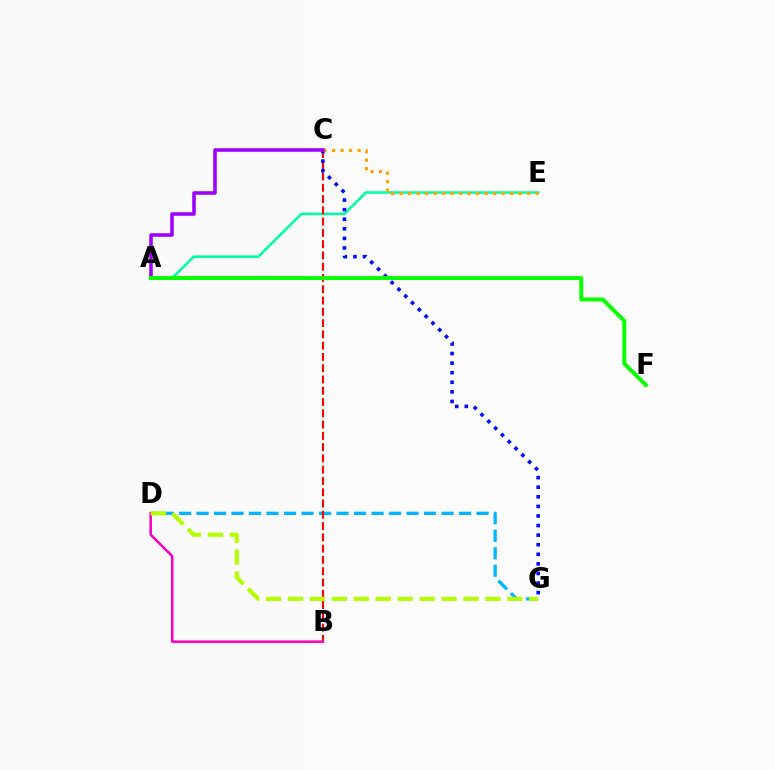{('A', 'E'): [{'color': '#00ff9d', 'line_style': 'solid', 'thickness': 1.85}], ('D', 'G'): [{'color': '#00b5ff', 'line_style': 'dashed', 'thickness': 2.38}, {'color': '#b3ff00', 'line_style': 'dashed', 'thickness': 2.98}], ('B', 'C'): [{'color': '#ff0000', 'line_style': 'dashed', 'thickness': 1.53}], ('C', 'G'): [{'color': '#0010ff', 'line_style': 'dotted', 'thickness': 2.6}], ('B', 'D'): [{'color': '#ff00bd', 'line_style': 'solid', 'thickness': 1.83}], ('C', 'E'): [{'color': '#ffa500', 'line_style': 'dotted', 'thickness': 2.31}], ('A', 'C'): [{'color': '#9b00ff', 'line_style': 'solid', 'thickness': 2.55}], ('A', 'F'): [{'color': '#08ff00', 'line_style': 'solid', 'thickness': 2.84}]}